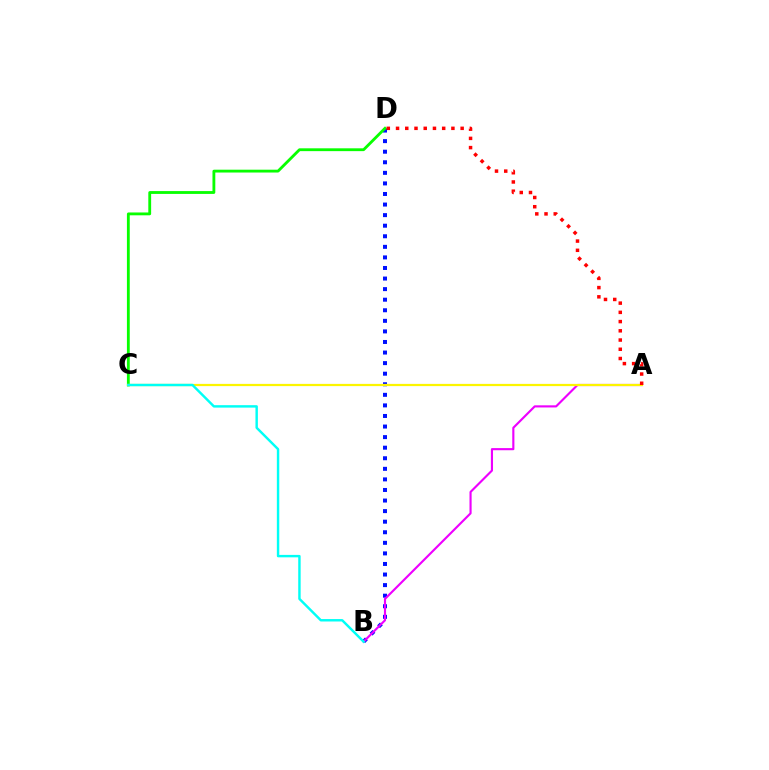{('B', 'D'): [{'color': '#0010ff', 'line_style': 'dotted', 'thickness': 2.87}], ('A', 'B'): [{'color': '#ee00ff', 'line_style': 'solid', 'thickness': 1.54}], ('C', 'D'): [{'color': '#08ff00', 'line_style': 'solid', 'thickness': 2.04}], ('A', 'C'): [{'color': '#fcf500', 'line_style': 'solid', 'thickness': 1.6}], ('A', 'D'): [{'color': '#ff0000', 'line_style': 'dotted', 'thickness': 2.51}], ('B', 'C'): [{'color': '#00fff6', 'line_style': 'solid', 'thickness': 1.75}]}